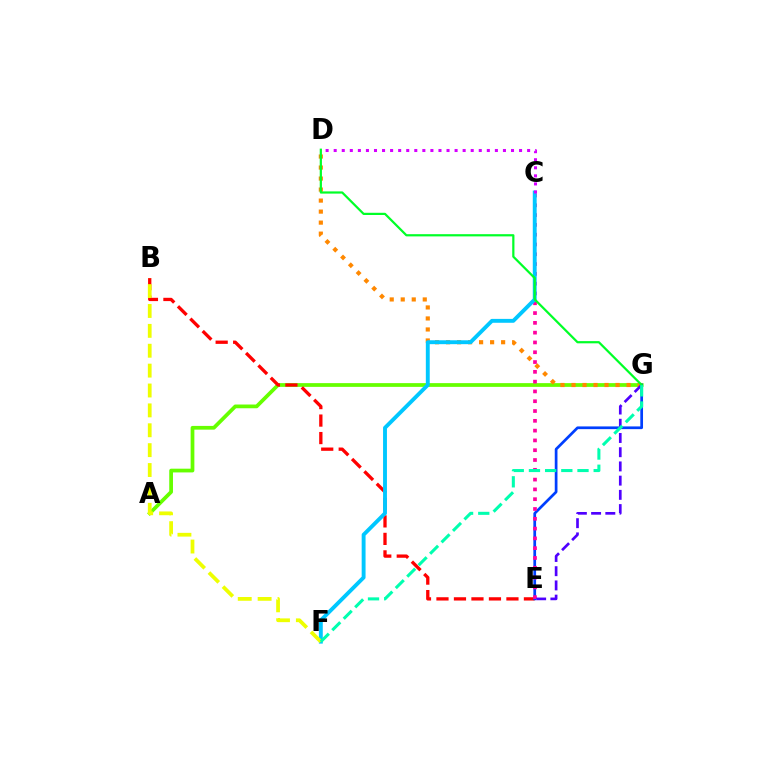{('A', 'G'): [{'color': '#66ff00', 'line_style': 'solid', 'thickness': 2.69}], ('D', 'G'): [{'color': '#ff8800', 'line_style': 'dotted', 'thickness': 2.99}, {'color': '#00ff27', 'line_style': 'solid', 'thickness': 1.59}], ('B', 'E'): [{'color': '#ff0000', 'line_style': 'dashed', 'thickness': 2.38}], ('E', 'G'): [{'color': '#003fff', 'line_style': 'solid', 'thickness': 1.96}, {'color': '#4f00ff', 'line_style': 'dashed', 'thickness': 1.93}], ('C', 'E'): [{'color': '#ff00a0', 'line_style': 'dotted', 'thickness': 2.66}], ('C', 'F'): [{'color': '#00c7ff', 'line_style': 'solid', 'thickness': 2.8}], ('C', 'D'): [{'color': '#d600ff', 'line_style': 'dotted', 'thickness': 2.19}], ('B', 'F'): [{'color': '#eeff00', 'line_style': 'dashed', 'thickness': 2.7}], ('F', 'G'): [{'color': '#00ffaf', 'line_style': 'dashed', 'thickness': 2.2}]}